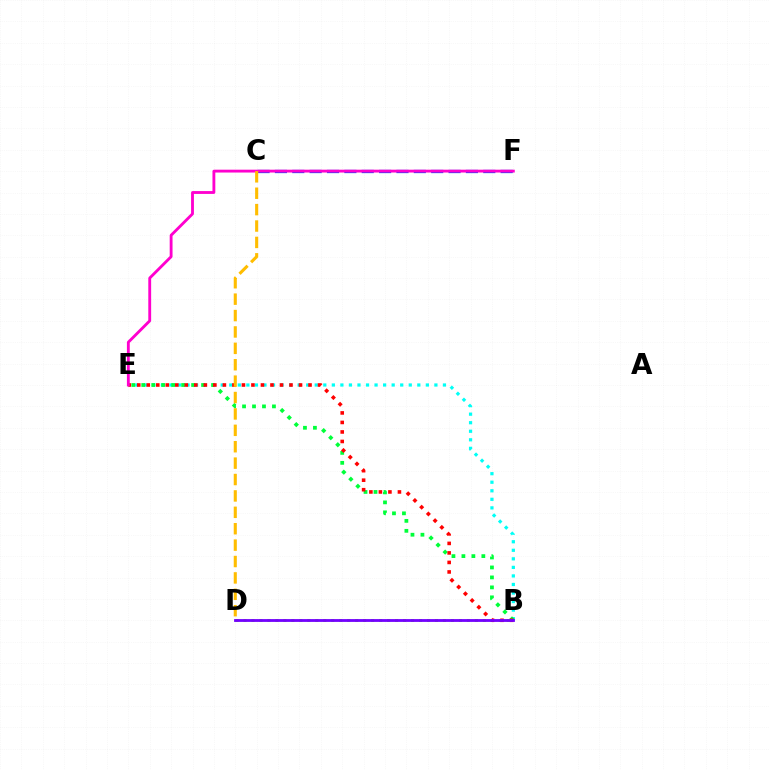{('B', 'D'): [{'color': '#84ff00', 'line_style': 'dotted', 'thickness': 2.17}, {'color': '#7200ff', 'line_style': 'solid', 'thickness': 2.03}], ('B', 'E'): [{'color': '#00fff6', 'line_style': 'dotted', 'thickness': 2.32}, {'color': '#00ff39', 'line_style': 'dotted', 'thickness': 2.71}, {'color': '#ff0000', 'line_style': 'dotted', 'thickness': 2.59}], ('C', 'F'): [{'color': '#004bff', 'line_style': 'dashed', 'thickness': 2.36}], ('E', 'F'): [{'color': '#ff00cf', 'line_style': 'solid', 'thickness': 2.05}], ('C', 'D'): [{'color': '#ffbd00', 'line_style': 'dashed', 'thickness': 2.23}]}